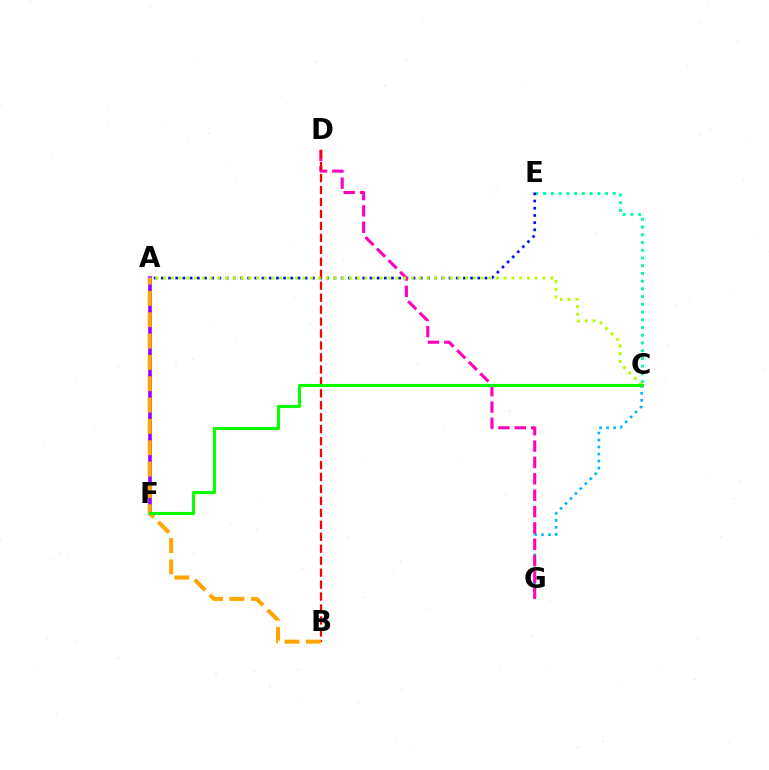{('C', 'E'): [{'color': '#00ff9d', 'line_style': 'dotted', 'thickness': 2.1}], ('A', 'E'): [{'color': '#0010ff', 'line_style': 'dotted', 'thickness': 1.95}], ('C', 'G'): [{'color': '#00b5ff', 'line_style': 'dotted', 'thickness': 1.9}], ('D', 'G'): [{'color': '#ff00bd', 'line_style': 'dashed', 'thickness': 2.22}], ('B', 'D'): [{'color': '#ff0000', 'line_style': 'dashed', 'thickness': 1.62}], ('A', 'F'): [{'color': '#9b00ff', 'line_style': 'solid', 'thickness': 2.61}], ('A', 'B'): [{'color': '#ffa500', 'line_style': 'dashed', 'thickness': 2.9}], ('A', 'C'): [{'color': '#b3ff00', 'line_style': 'dotted', 'thickness': 2.1}], ('C', 'F'): [{'color': '#08ff00', 'line_style': 'solid', 'thickness': 2.25}]}